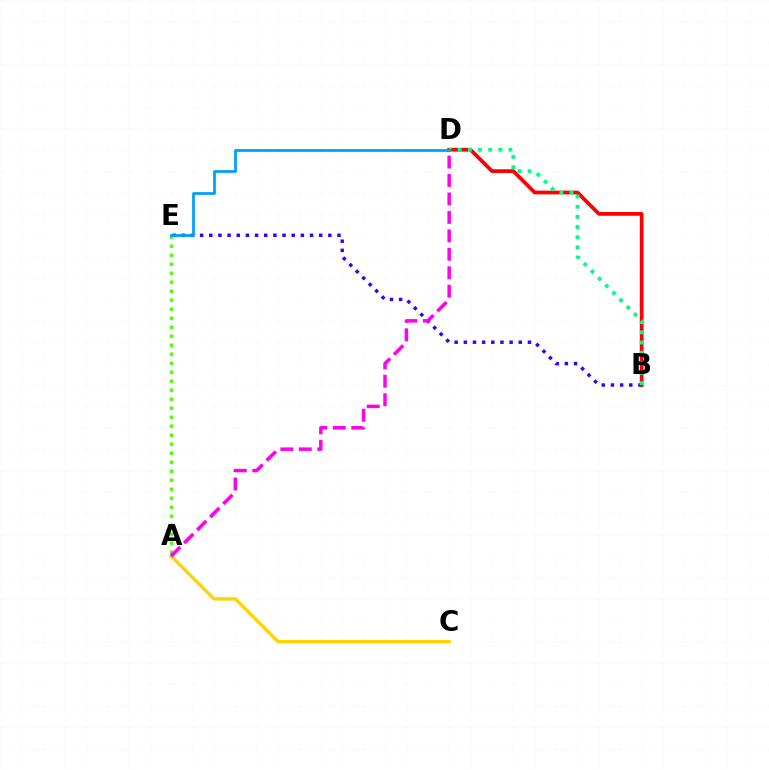{('B', 'E'): [{'color': '#3700ff', 'line_style': 'dotted', 'thickness': 2.49}], ('B', 'D'): [{'color': '#ff0000', 'line_style': 'solid', 'thickness': 2.69}, {'color': '#00ff86', 'line_style': 'dotted', 'thickness': 2.76}], ('A', 'C'): [{'color': '#ffd500', 'line_style': 'solid', 'thickness': 2.45}], ('A', 'E'): [{'color': '#4fff00', 'line_style': 'dotted', 'thickness': 2.45}], ('A', 'D'): [{'color': '#ff00ed', 'line_style': 'dashed', 'thickness': 2.51}], ('D', 'E'): [{'color': '#009eff', 'line_style': 'solid', 'thickness': 1.98}]}